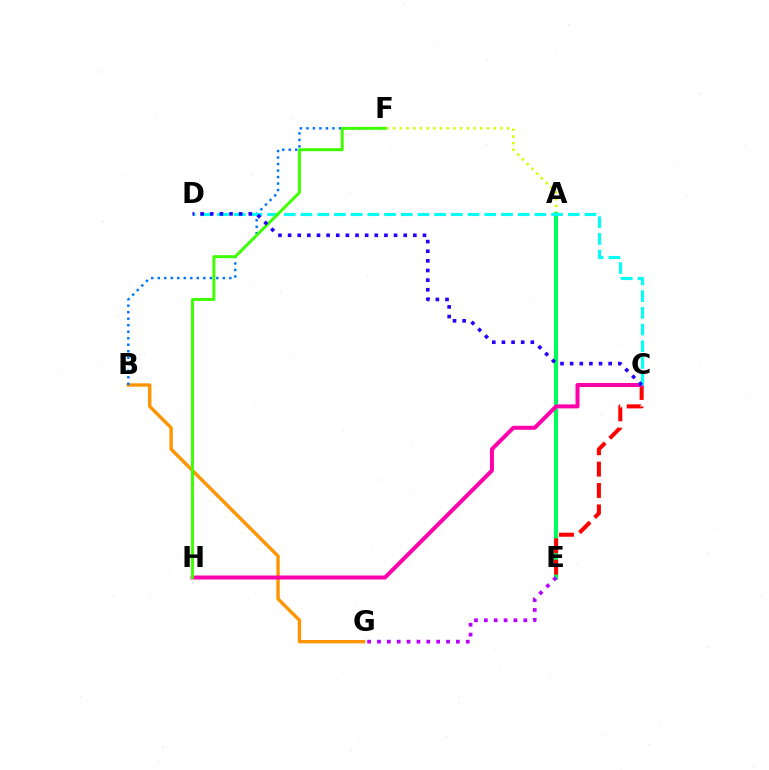{('A', 'F'): [{'color': '#d1ff00', 'line_style': 'dotted', 'thickness': 1.82}], ('B', 'G'): [{'color': '#ff9400', 'line_style': 'solid', 'thickness': 2.43}], ('A', 'E'): [{'color': '#00ff5c', 'line_style': 'solid', 'thickness': 2.92}], ('C', 'E'): [{'color': '#ff0000', 'line_style': 'dashed', 'thickness': 2.9}], ('B', 'F'): [{'color': '#0074ff', 'line_style': 'dotted', 'thickness': 1.77}], ('C', 'H'): [{'color': '#ff00ac', 'line_style': 'solid', 'thickness': 2.88}], ('C', 'D'): [{'color': '#00fff6', 'line_style': 'dashed', 'thickness': 2.27}, {'color': '#2500ff', 'line_style': 'dotted', 'thickness': 2.62}], ('E', 'G'): [{'color': '#b900ff', 'line_style': 'dotted', 'thickness': 2.68}], ('F', 'H'): [{'color': '#3dff00', 'line_style': 'solid', 'thickness': 2.12}]}